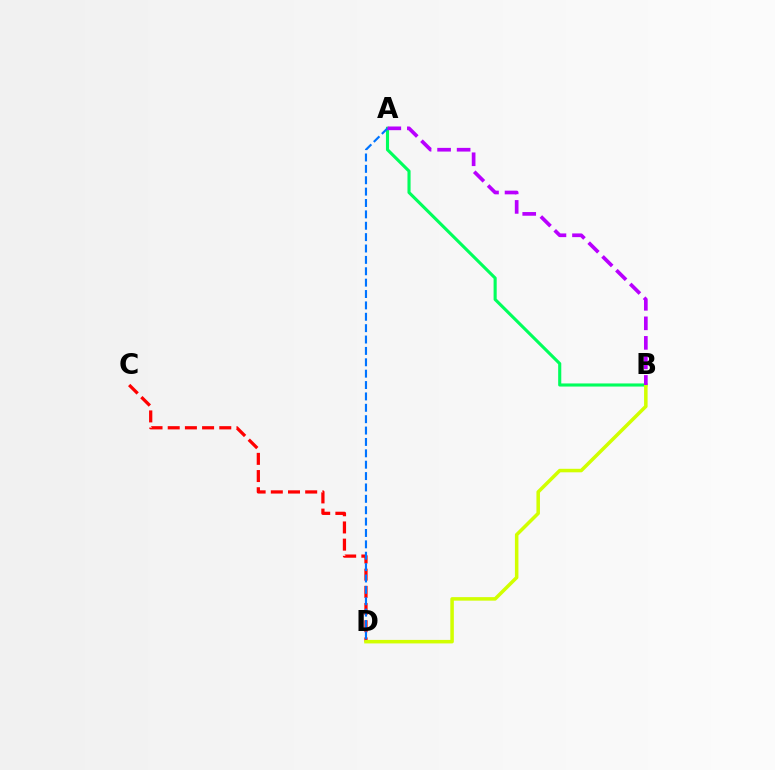{('C', 'D'): [{'color': '#ff0000', 'line_style': 'dashed', 'thickness': 2.34}], ('A', 'B'): [{'color': '#00ff5c', 'line_style': 'solid', 'thickness': 2.24}, {'color': '#b900ff', 'line_style': 'dashed', 'thickness': 2.65}], ('A', 'D'): [{'color': '#0074ff', 'line_style': 'dashed', 'thickness': 1.55}], ('B', 'D'): [{'color': '#d1ff00', 'line_style': 'solid', 'thickness': 2.53}]}